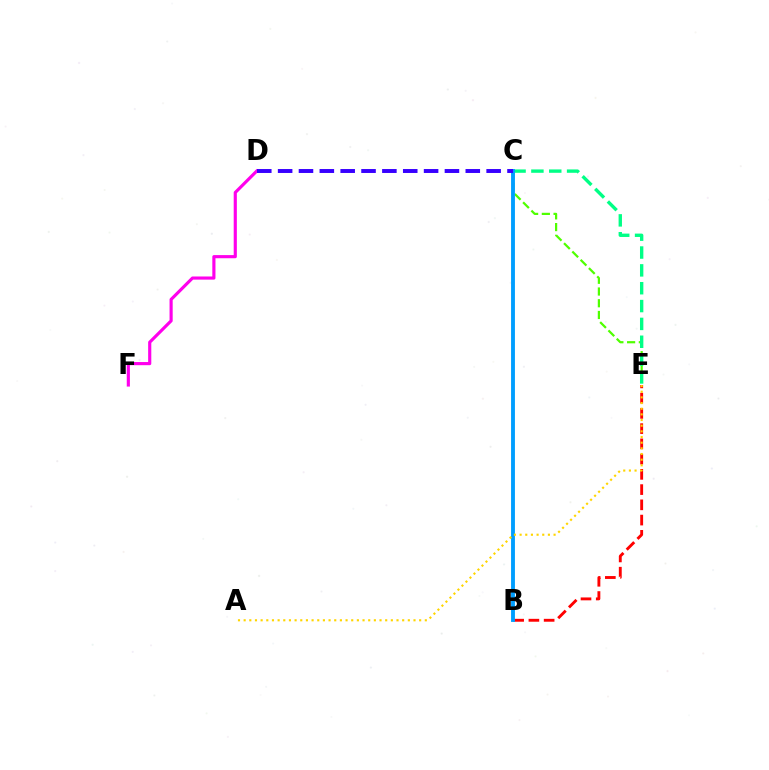{('C', 'E'): [{'color': '#4fff00', 'line_style': 'dashed', 'thickness': 1.59}, {'color': '#00ff86', 'line_style': 'dashed', 'thickness': 2.42}], ('D', 'F'): [{'color': '#ff00ed', 'line_style': 'solid', 'thickness': 2.27}], ('B', 'E'): [{'color': '#ff0000', 'line_style': 'dashed', 'thickness': 2.07}], ('B', 'C'): [{'color': '#009eff', 'line_style': 'solid', 'thickness': 2.78}], ('A', 'E'): [{'color': '#ffd500', 'line_style': 'dotted', 'thickness': 1.54}], ('C', 'D'): [{'color': '#3700ff', 'line_style': 'dashed', 'thickness': 2.83}]}